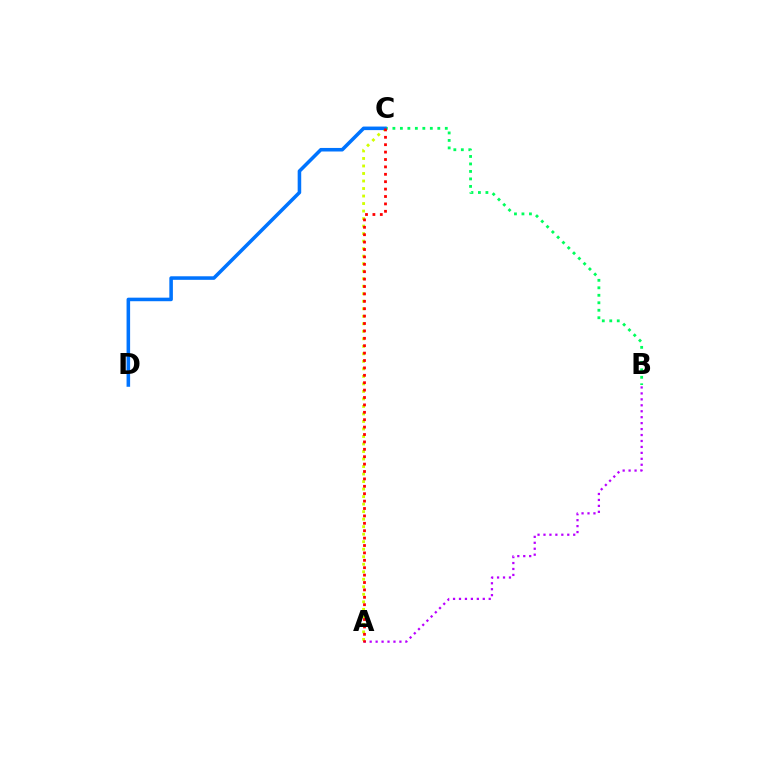{('A', 'C'): [{'color': '#d1ff00', 'line_style': 'dotted', 'thickness': 2.04}, {'color': '#ff0000', 'line_style': 'dotted', 'thickness': 2.01}], ('A', 'B'): [{'color': '#b900ff', 'line_style': 'dotted', 'thickness': 1.62}], ('B', 'C'): [{'color': '#00ff5c', 'line_style': 'dotted', 'thickness': 2.03}], ('C', 'D'): [{'color': '#0074ff', 'line_style': 'solid', 'thickness': 2.56}]}